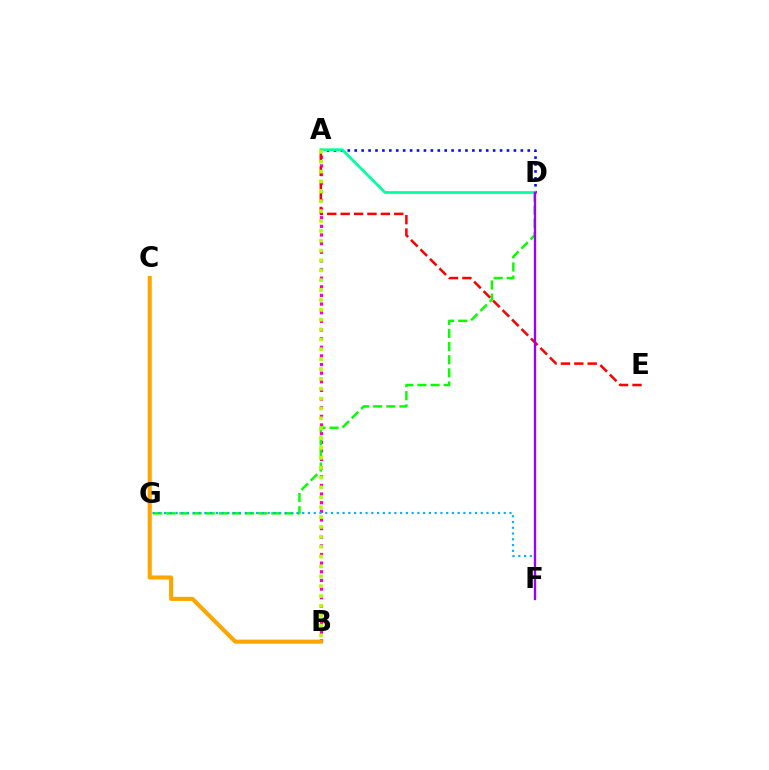{('A', 'B'): [{'color': '#ff00bd', 'line_style': 'dotted', 'thickness': 2.35}, {'color': '#b3ff00', 'line_style': 'dotted', 'thickness': 2.68}], ('D', 'G'): [{'color': '#08ff00', 'line_style': 'dashed', 'thickness': 1.78}], ('A', 'D'): [{'color': '#0010ff', 'line_style': 'dotted', 'thickness': 1.88}, {'color': '#00ff9d', 'line_style': 'solid', 'thickness': 1.98}], ('A', 'E'): [{'color': '#ff0000', 'line_style': 'dashed', 'thickness': 1.82}], ('F', 'G'): [{'color': '#00b5ff', 'line_style': 'dotted', 'thickness': 1.56}], ('D', 'F'): [{'color': '#9b00ff', 'line_style': 'solid', 'thickness': 1.67}], ('B', 'C'): [{'color': '#ffa500', 'line_style': 'solid', 'thickness': 2.94}]}